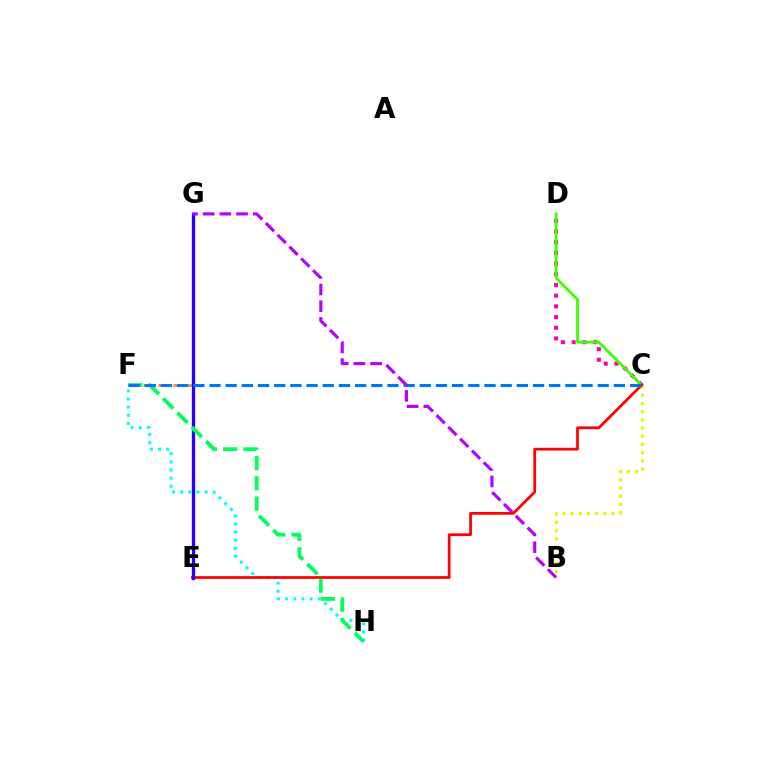{('F', 'G'): [{'color': '#ff9400', 'line_style': 'dashed', 'thickness': 2.03}], ('C', 'D'): [{'color': '#ff00ac', 'line_style': 'dotted', 'thickness': 2.9}, {'color': '#3dff00', 'line_style': 'solid', 'thickness': 2.02}], ('F', 'H'): [{'color': '#00fff6', 'line_style': 'dotted', 'thickness': 2.21}, {'color': '#00ff5c', 'line_style': 'dashed', 'thickness': 2.75}], ('B', 'C'): [{'color': '#d1ff00', 'line_style': 'dotted', 'thickness': 2.23}], ('C', 'E'): [{'color': '#ff0000', 'line_style': 'solid', 'thickness': 1.98}], ('E', 'G'): [{'color': '#2500ff', 'line_style': 'solid', 'thickness': 2.38}], ('C', 'F'): [{'color': '#0074ff', 'line_style': 'dashed', 'thickness': 2.2}], ('B', 'G'): [{'color': '#b900ff', 'line_style': 'dashed', 'thickness': 2.27}]}